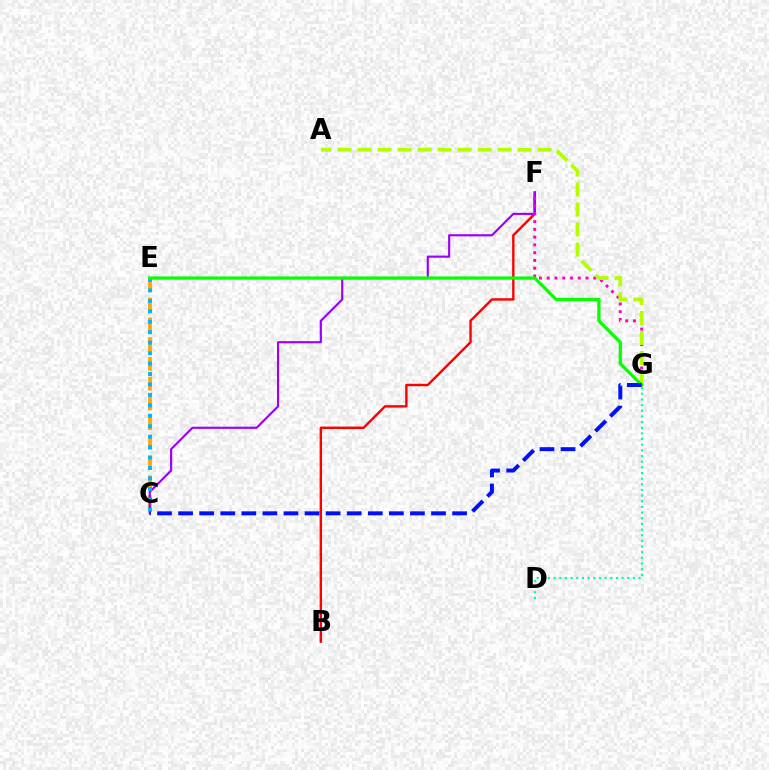{('C', 'E'): [{'color': '#ffa500', 'line_style': 'dashed', 'thickness': 2.68}, {'color': '#00b5ff', 'line_style': 'dotted', 'thickness': 2.84}], ('B', 'F'): [{'color': '#ff0000', 'line_style': 'solid', 'thickness': 1.74}], ('C', 'F'): [{'color': '#9b00ff', 'line_style': 'solid', 'thickness': 1.54}], ('F', 'G'): [{'color': '#ff00bd', 'line_style': 'dotted', 'thickness': 2.11}], ('A', 'G'): [{'color': '#b3ff00', 'line_style': 'dashed', 'thickness': 2.72}], ('E', 'G'): [{'color': '#08ff00', 'line_style': 'solid', 'thickness': 2.35}], ('D', 'G'): [{'color': '#00ff9d', 'line_style': 'dotted', 'thickness': 1.54}], ('C', 'G'): [{'color': '#0010ff', 'line_style': 'dashed', 'thickness': 2.86}]}